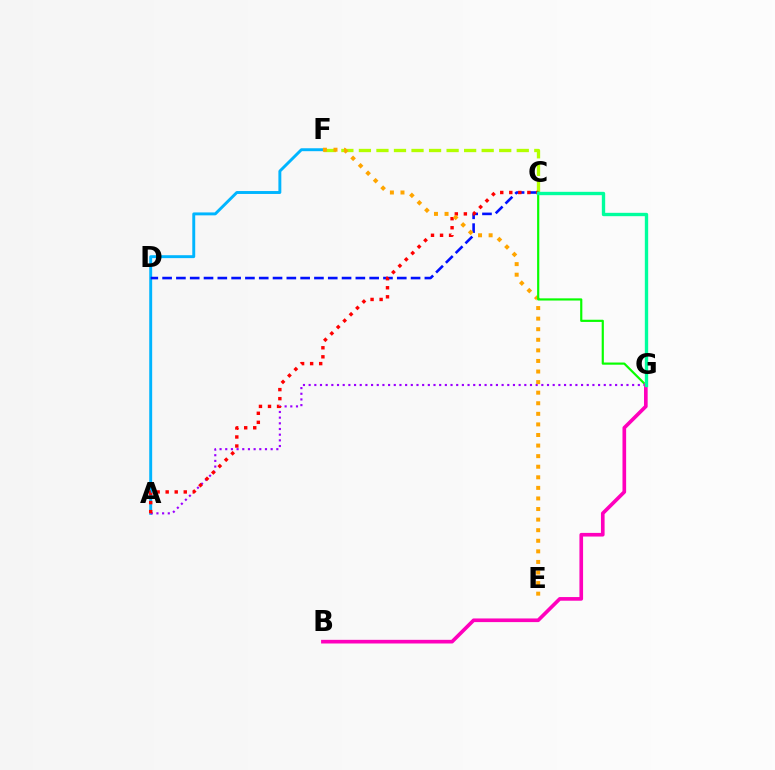{('C', 'F'): [{'color': '#b3ff00', 'line_style': 'dashed', 'thickness': 2.38}], ('A', 'F'): [{'color': '#00b5ff', 'line_style': 'solid', 'thickness': 2.1}], ('A', 'G'): [{'color': '#9b00ff', 'line_style': 'dotted', 'thickness': 1.54}], ('C', 'D'): [{'color': '#0010ff', 'line_style': 'dashed', 'thickness': 1.88}], ('A', 'C'): [{'color': '#ff0000', 'line_style': 'dotted', 'thickness': 2.46}], ('E', 'F'): [{'color': '#ffa500', 'line_style': 'dotted', 'thickness': 2.87}], ('C', 'G'): [{'color': '#08ff00', 'line_style': 'solid', 'thickness': 1.57}, {'color': '#00ff9d', 'line_style': 'solid', 'thickness': 2.41}], ('B', 'G'): [{'color': '#ff00bd', 'line_style': 'solid', 'thickness': 2.63}]}